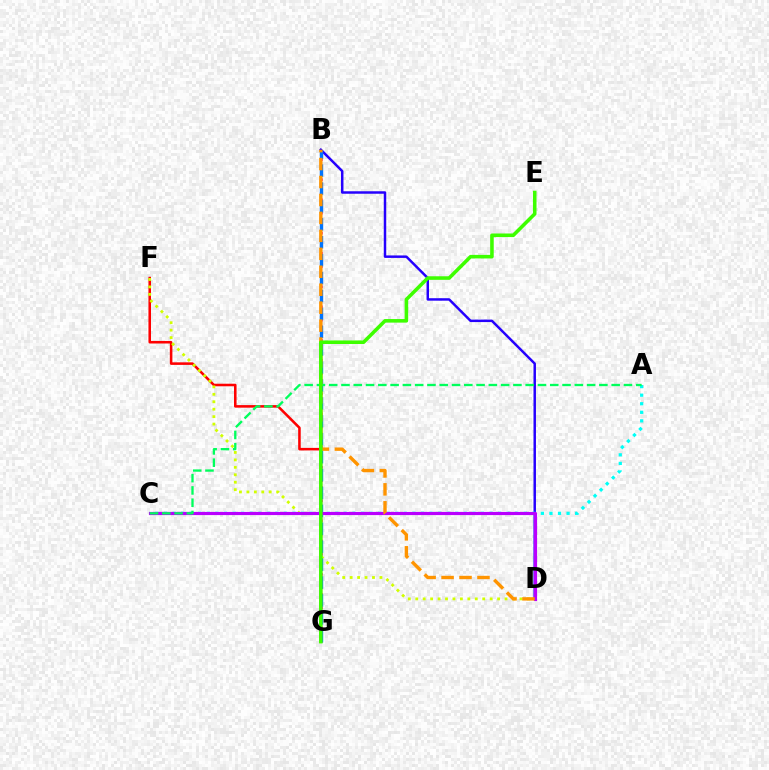{('B', 'G'): [{'color': '#ff00ac', 'line_style': 'dotted', 'thickness': 1.82}, {'color': '#0074ff', 'line_style': 'dashed', 'thickness': 2.43}], ('F', 'G'): [{'color': '#ff0000', 'line_style': 'solid', 'thickness': 1.84}], ('D', 'F'): [{'color': '#d1ff00', 'line_style': 'dotted', 'thickness': 2.02}], ('B', 'D'): [{'color': '#2500ff', 'line_style': 'solid', 'thickness': 1.78}, {'color': '#ff9400', 'line_style': 'dashed', 'thickness': 2.44}], ('A', 'C'): [{'color': '#00fff6', 'line_style': 'dotted', 'thickness': 2.33}, {'color': '#00ff5c', 'line_style': 'dashed', 'thickness': 1.67}], ('C', 'D'): [{'color': '#b900ff', 'line_style': 'solid', 'thickness': 2.28}], ('E', 'G'): [{'color': '#3dff00', 'line_style': 'solid', 'thickness': 2.57}]}